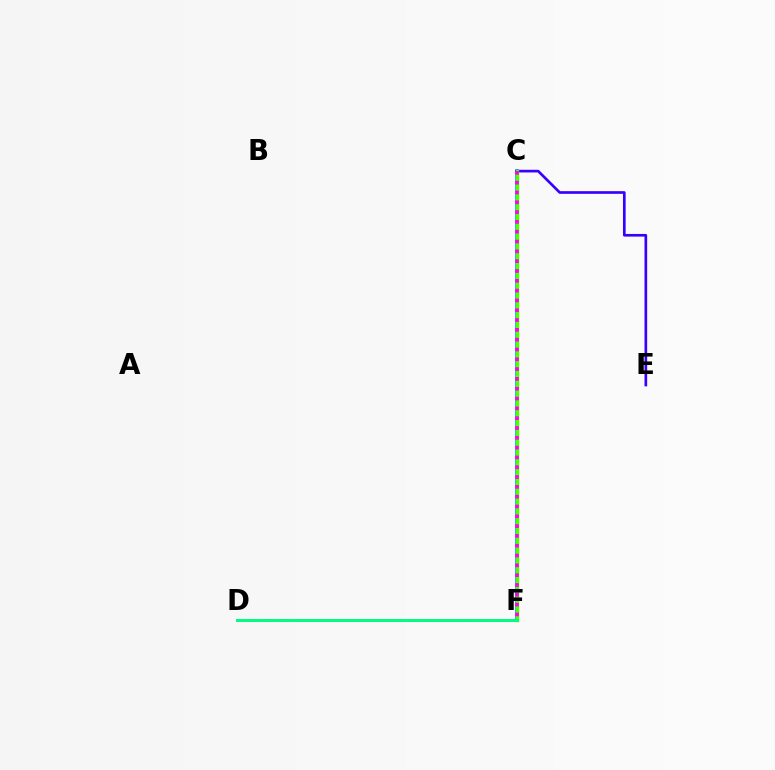{('C', 'F'): [{'color': '#009eff', 'line_style': 'solid', 'thickness': 2.65}, {'color': '#4fff00', 'line_style': 'solid', 'thickness': 2.45}, {'color': '#ff00ed', 'line_style': 'dotted', 'thickness': 2.67}], ('C', 'E'): [{'color': '#3700ff', 'line_style': 'solid', 'thickness': 1.92}], ('D', 'F'): [{'color': '#ffd500', 'line_style': 'dashed', 'thickness': 1.95}, {'color': '#ff0000', 'line_style': 'solid', 'thickness': 1.99}, {'color': '#00ff86', 'line_style': 'solid', 'thickness': 2.13}]}